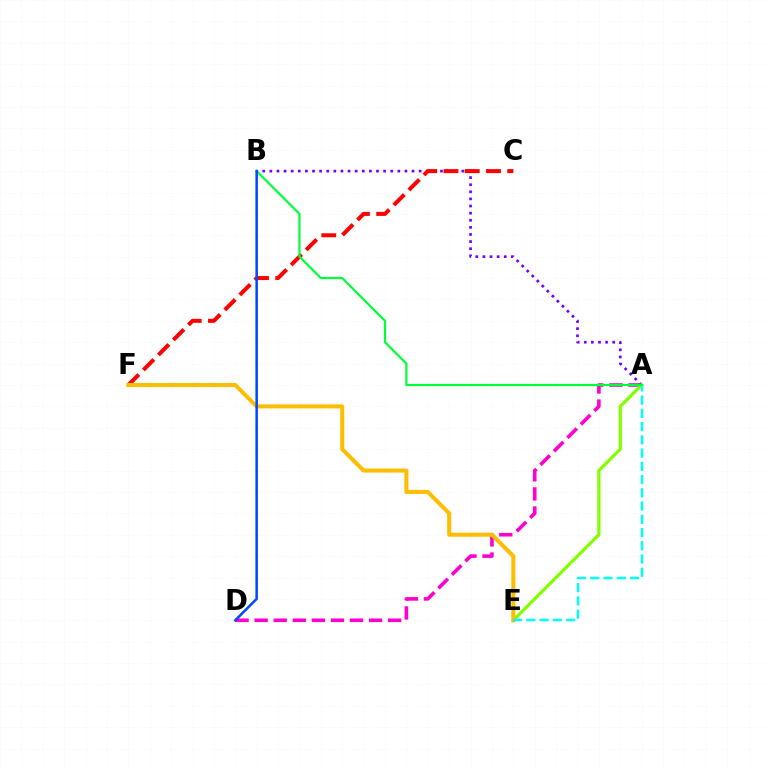{('A', 'B'): [{'color': '#7200ff', 'line_style': 'dotted', 'thickness': 1.93}, {'color': '#00ff39', 'line_style': 'solid', 'thickness': 1.59}], ('C', 'F'): [{'color': '#ff0000', 'line_style': 'dashed', 'thickness': 2.89}], ('A', 'D'): [{'color': '#ff00cf', 'line_style': 'dashed', 'thickness': 2.59}], ('A', 'E'): [{'color': '#84ff00', 'line_style': 'solid', 'thickness': 2.34}, {'color': '#00fff6', 'line_style': 'dashed', 'thickness': 1.8}], ('E', 'F'): [{'color': '#ffbd00', 'line_style': 'solid', 'thickness': 2.91}], ('B', 'D'): [{'color': '#004bff', 'line_style': 'solid', 'thickness': 1.83}]}